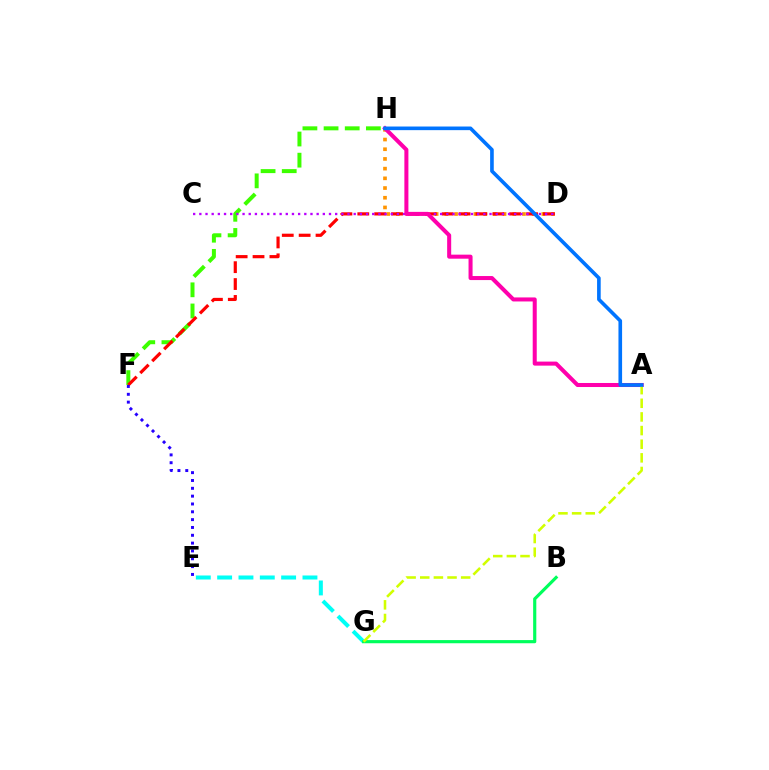{('D', 'H'): [{'color': '#ff9400', 'line_style': 'dotted', 'thickness': 2.64}], ('F', 'H'): [{'color': '#3dff00', 'line_style': 'dashed', 'thickness': 2.87}], ('D', 'F'): [{'color': '#ff0000', 'line_style': 'dashed', 'thickness': 2.29}], ('E', 'G'): [{'color': '#00fff6', 'line_style': 'dashed', 'thickness': 2.9}], ('B', 'G'): [{'color': '#00ff5c', 'line_style': 'solid', 'thickness': 2.28}], ('C', 'D'): [{'color': '#b900ff', 'line_style': 'dotted', 'thickness': 1.68}], ('A', 'H'): [{'color': '#ff00ac', 'line_style': 'solid', 'thickness': 2.9}, {'color': '#0074ff', 'line_style': 'solid', 'thickness': 2.61}], ('A', 'G'): [{'color': '#d1ff00', 'line_style': 'dashed', 'thickness': 1.85}], ('E', 'F'): [{'color': '#2500ff', 'line_style': 'dotted', 'thickness': 2.13}]}